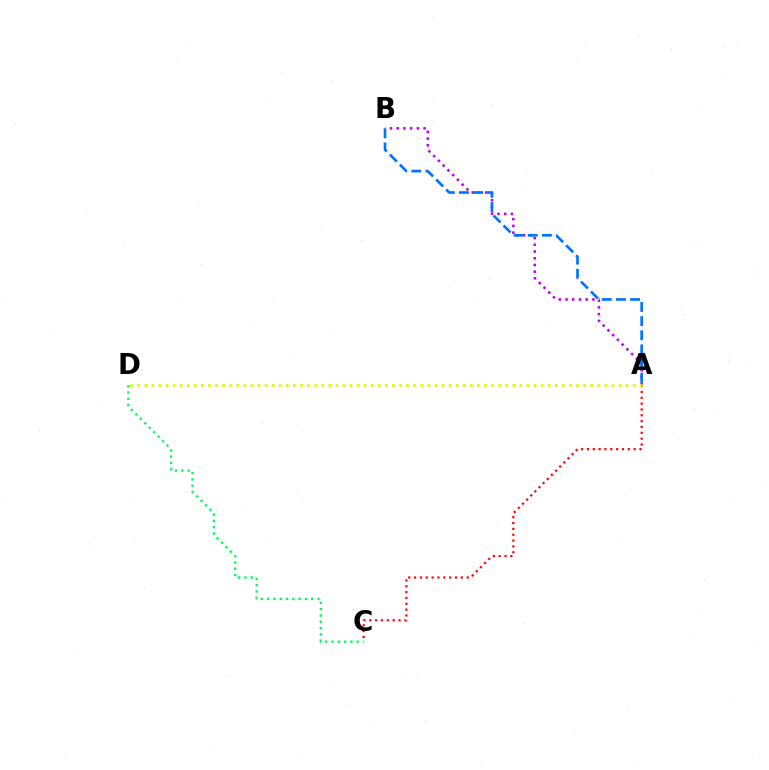{('A', 'B'): [{'color': '#b900ff', 'line_style': 'dotted', 'thickness': 1.83}, {'color': '#0074ff', 'line_style': 'dashed', 'thickness': 1.92}], ('C', 'D'): [{'color': '#00ff5c', 'line_style': 'dotted', 'thickness': 1.71}], ('A', 'C'): [{'color': '#ff0000', 'line_style': 'dotted', 'thickness': 1.59}], ('A', 'D'): [{'color': '#d1ff00', 'line_style': 'dotted', 'thickness': 1.92}]}